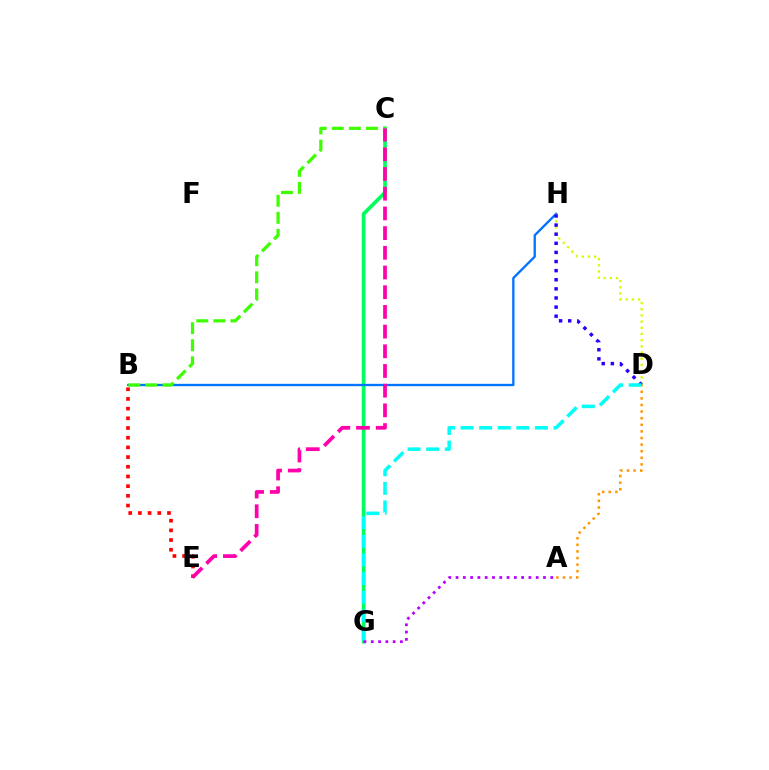{('C', 'G'): [{'color': '#00ff5c', 'line_style': 'solid', 'thickness': 2.66}], ('B', 'E'): [{'color': '#ff0000', 'line_style': 'dotted', 'thickness': 2.63}], ('B', 'H'): [{'color': '#0074ff', 'line_style': 'solid', 'thickness': 1.67}], ('D', 'H'): [{'color': '#d1ff00', 'line_style': 'dotted', 'thickness': 1.68}, {'color': '#2500ff', 'line_style': 'dotted', 'thickness': 2.48}], ('B', 'C'): [{'color': '#3dff00', 'line_style': 'dashed', 'thickness': 2.32}], ('A', 'D'): [{'color': '#ff9400', 'line_style': 'dotted', 'thickness': 1.79}], ('D', 'G'): [{'color': '#00fff6', 'line_style': 'dashed', 'thickness': 2.52}], ('A', 'G'): [{'color': '#b900ff', 'line_style': 'dotted', 'thickness': 1.98}], ('C', 'E'): [{'color': '#ff00ac', 'line_style': 'dashed', 'thickness': 2.68}]}